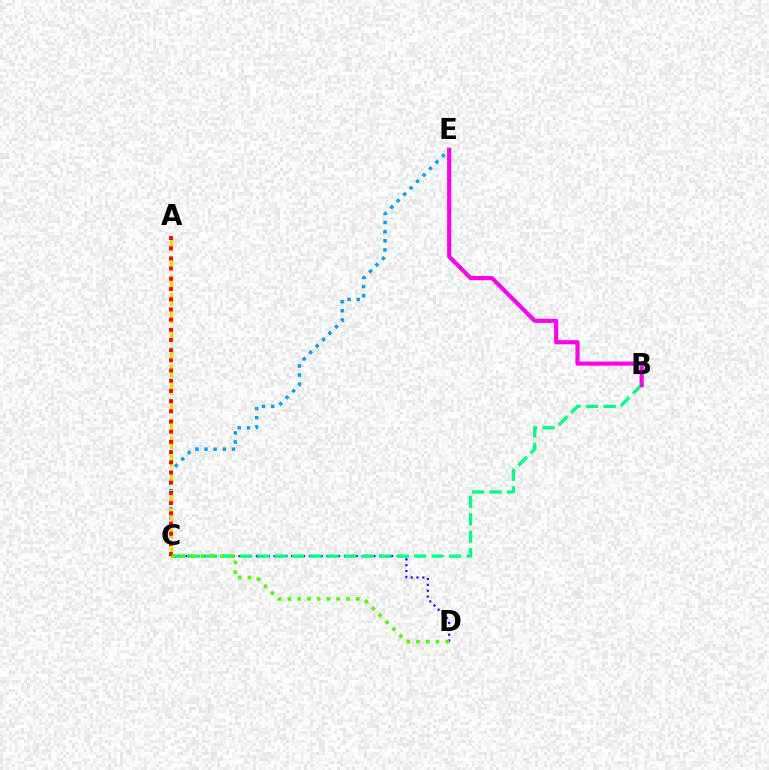{('C', 'E'): [{'color': '#009eff', 'line_style': 'dotted', 'thickness': 2.48}], ('C', 'D'): [{'color': '#3700ff', 'line_style': 'dotted', 'thickness': 1.59}, {'color': '#4fff00', 'line_style': 'dotted', 'thickness': 2.65}], ('B', 'C'): [{'color': '#00ff86', 'line_style': 'dashed', 'thickness': 2.37}], ('A', 'C'): [{'color': '#ffd500', 'line_style': 'dashed', 'thickness': 2.43}, {'color': '#ff0000', 'line_style': 'dotted', 'thickness': 2.77}], ('B', 'E'): [{'color': '#ff00ed', 'line_style': 'solid', 'thickness': 2.98}]}